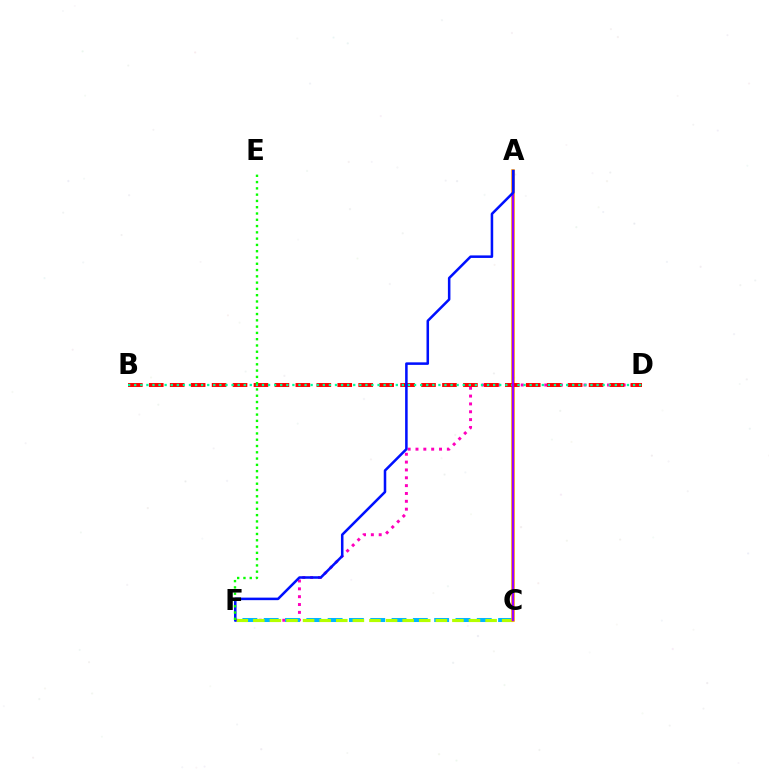{('D', 'F'): [{'color': '#ff00bd', 'line_style': 'dotted', 'thickness': 2.13}], ('C', 'F'): [{'color': '#00b5ff', 'line_style': 'dashed', 'thickness': 2.89}, {'color': '#b3ff00', 'line_style': 'dashed', 'thickness': 2.25}], ('A', 'C'): [{'color': '#ffa500', 'line_style': 'solid', 'thickness': 2.58}, {'color': '#9b00ff', 'line_style': 'solid', 'thickness': 1.6}], ('B', 'D'): [{'color': '#ff0000', 'line_style': 'dashed', 'thickness': 2.85}, {'color': '#00ff9d', 'line_style': 'dotted', 'thickness': 1.65}], ('A', 'F'): [{'color': '#0010ff', 'line_style': 'solid', 'thickness': 1.83}], ('E', 'F'): [{'color': '#08ff00', 'line_style': 'dotted', 'thickness': 1.71}]}